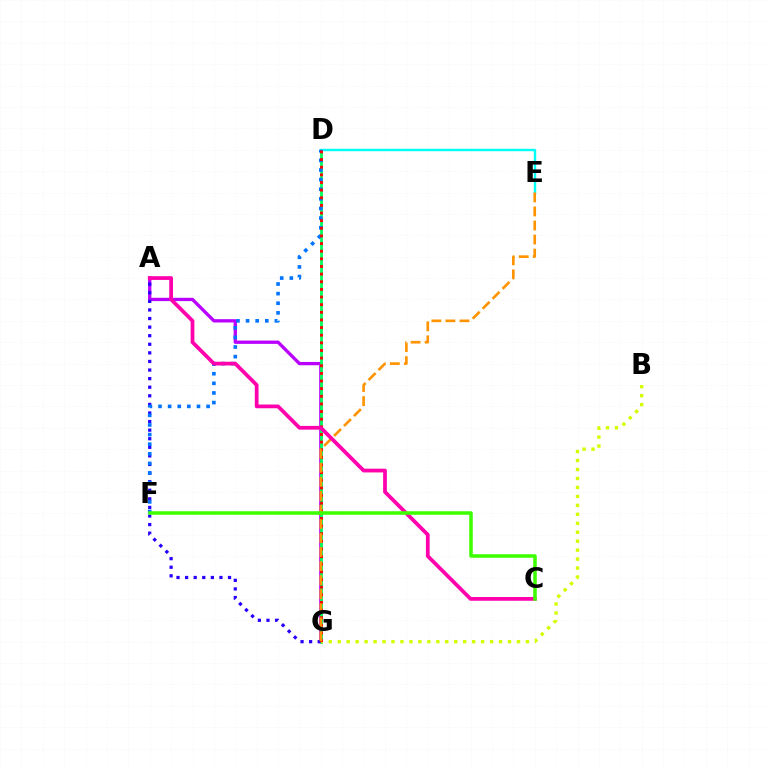{('A', 'G'): [{'color': '#b900ff', 'line_style': 'solid', 'thickness': 2.38}, {'color': '#2500ff', 'line_style': 'dotted', 'thickness': 2.33}], ('D', 'G'): [{'color': '#00ff5c', 'line_style': 'solid', 'thickness': 2.02}, {'color': '#ff0000', 'line_style': 'dotted', 'thickness': 2.07}], ('D', 'E'): [{'color': '#00fff6', 'line_style': 'solid', 'thickness': 1.73}], ('D', 'F'): [{'color': '#0074ff', 'line_style': 'dotted', 'thickness': 2.61}], ('B', 'G'): [{'color': '#d1ff00', 'line_style': 'dotted', 'thickness': 2.44}], ('E', 'G'): [{'color': '#ff9400', 'line_style': 'dashed', 'thickness': 1.91}], ('A', 'C'): [{'color': '#ff00ac', 'line_style': 'solid', 'thickness': 2.7}], ('C', 'F'): [{'color': '#3dff00', 'line_style': 'solid', 'thickness': 2.54}]}